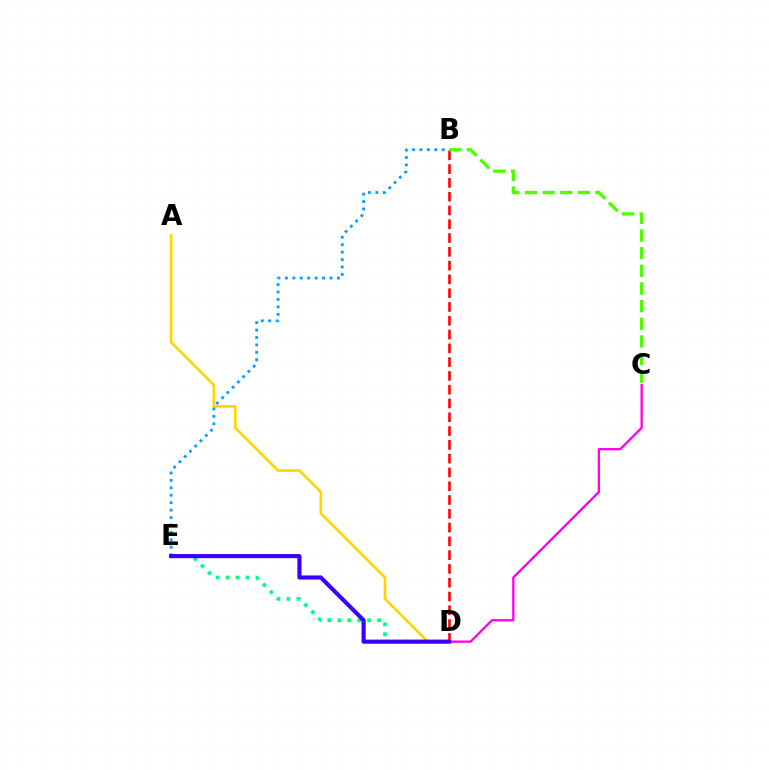{('B', 'D'): [{'color': '#ff0000', 'line_style': 'dashed', 'thickness': 1.87}], ('A', 'D'): [{'color': '#ffd500', 'line_style': 'solid', 'thickness': 1.91}], ('D', 'E'): [{'color': '#00ff86', 'line_style': 'dotted', 'thickness': 2.7}, {'color': '#3700ff', 'line_style': 'solid', 'thickness': 2.97}], ('B', 'C'): [{'color': '#4fff00', 'line_style': 'dashed', 'thickness': 2.4}], ('B', 'E'): [{'color': '#009eff', 'line_style': 'dotted', 'thickness': 2.02}], ('C', 'D'): [{'color': '#ff00ed', 'line_style': 'solid', 'thickness': 1.67}]}